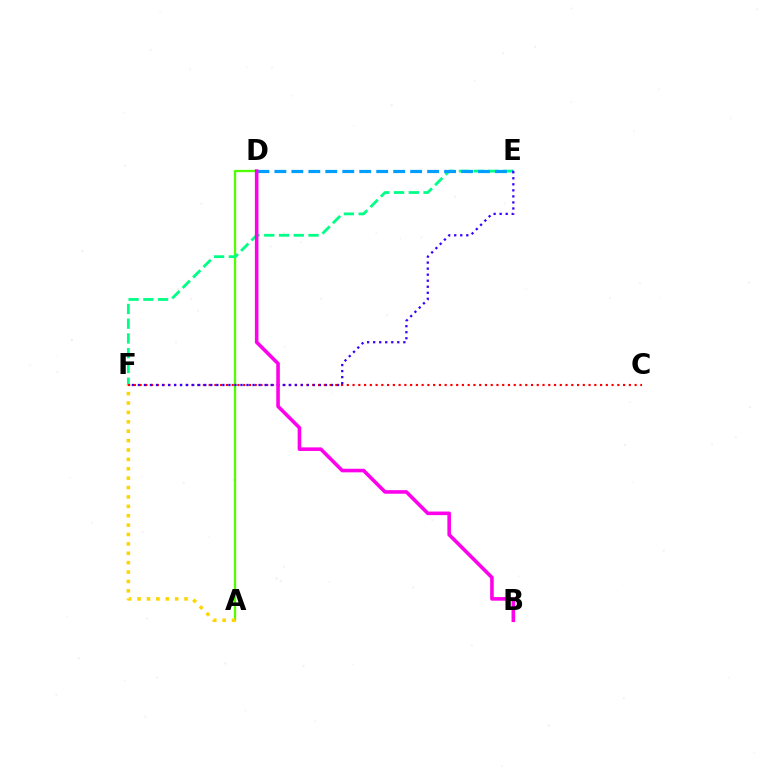{('A', 'D'): [{'color': '#4fff00', 'line_style': 'solid', 'thickness': 1.66}], ('E', 'F'): [{'color': '#00ff86', 'line_style': 'dashed', 'thickness': 2.0}, {'color': '#3700ff', 'line_style': 'dotted', 'thickness': 1.64}], ('D', 'E'): [{'color': '#009eff', 'line_style': 'dashed', 'thickness': 2.31}], ('A', 'F'): [{'color': '#ffd500', 'line_style': 'dotted', 'thickness': 2.55}], ('C', 'F'): [{'color': '#ff0000', 'line_style': 'dotted', 'thickness': 1.56}], ('B', 'D'): [{'color': '#ff00ed', 'line_style': 'solid', 'thickness': 2.58}]}